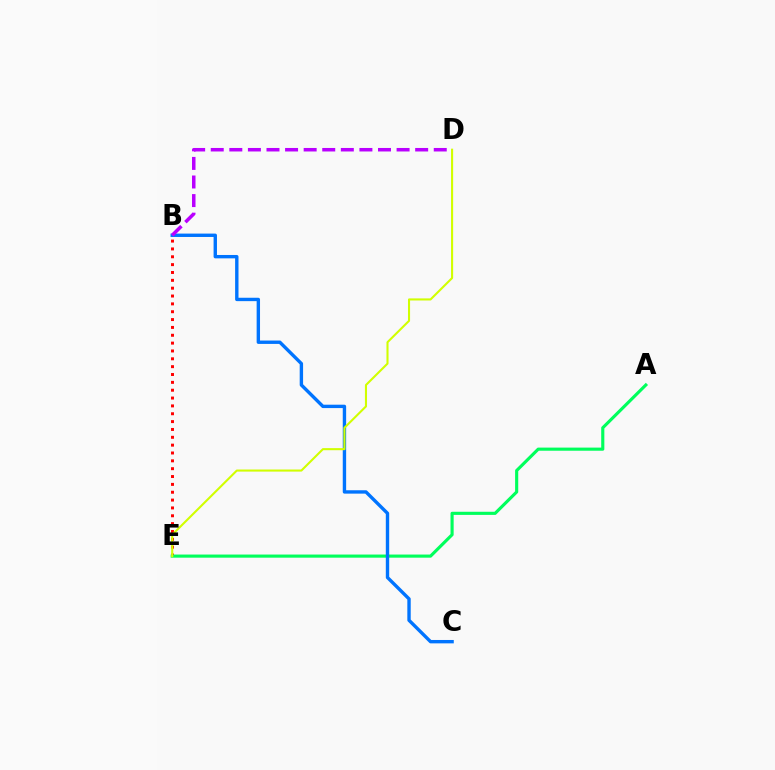{('B', 'E'): [{'color': '#ff0000', 'line_style': 'dotted', 'thickness': 2.13}], ('A', 'E'): [{'color': '#00ff5c', 'line_style': 'solid', 'thickness': 2.25}], ('B', 'C'): [{'color': '#0074ff', 'line_style': 'solid', 'thickness': 2.44}], ('D', 'E'): [{'color': '#d1ff00', 'line_style': 'solid', 'thickness': 1.5}], ('B', 'D'): [{'color': '#b900ff', 'line_style': 'dashed', 'thickness': 2.52}]}